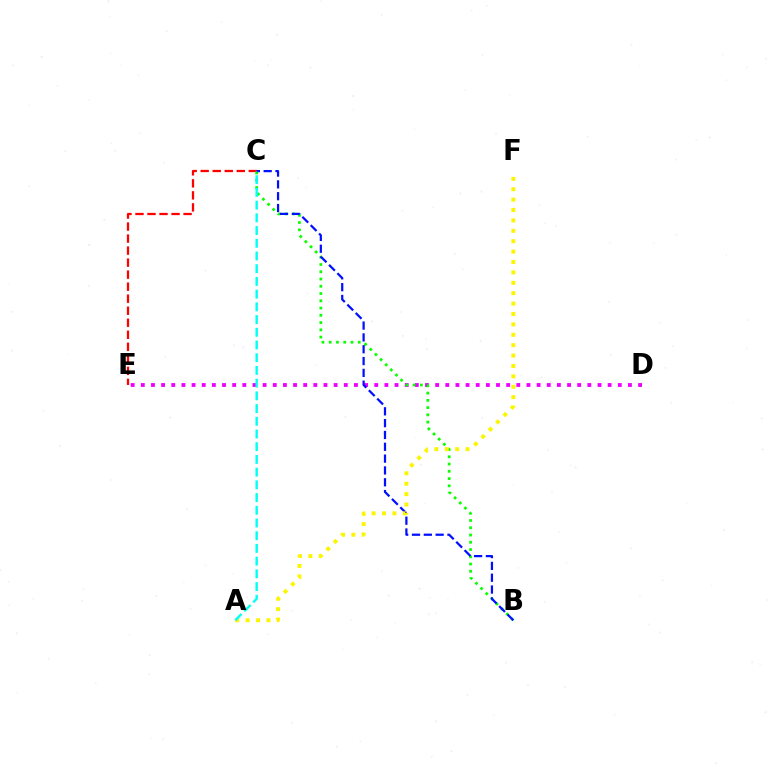{('C', 'E'): [{'color': '#ff0000', 'line_style': 'dashed', 'thickness': 1.63}], ('D', 'E'): [{'color': '#ee00ff', 'line_style': 'dotted', 'thickness': 2.76}], ('B', 'C'): [{'color': '#08ff00', 'line_style': 'dotted', 'thickness': 1.97}, {'color': '#0010ff', 'line_style': 'dashed', 'thickness': 1.61}], ('A', 'F'): [{'color': '#fcf500', 'line_style': 'dotted', 'thickness': 2.82}], ('A', 'C'): [{'color': '#00fff6', 'line_style': 'dashed', 'thickness': 1.73}]}